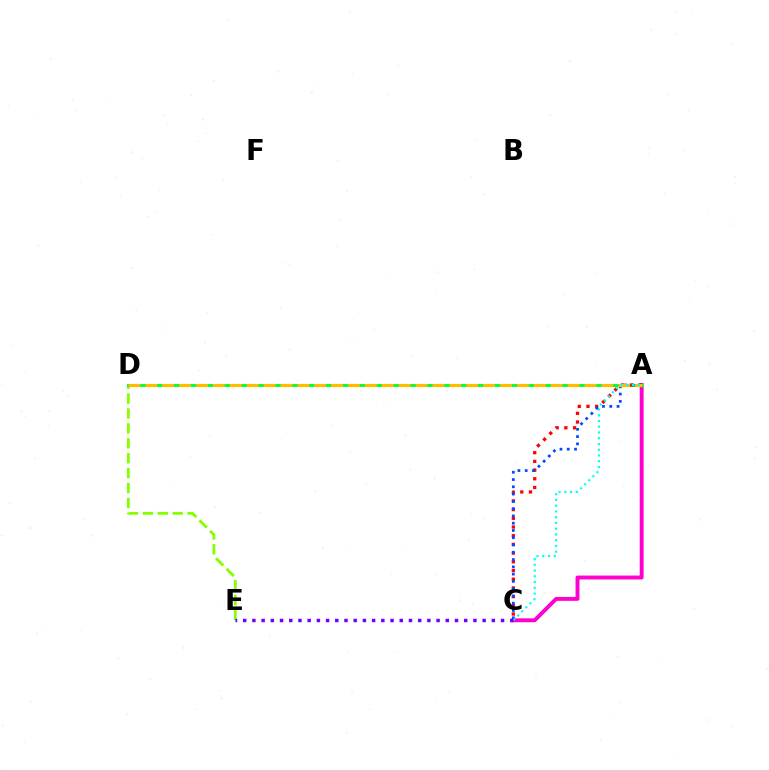{('A', 'C'): [{'color': '#ff00cf', 'line_style': 'solid', 'thickness': 2.81}, {'color': '#ff0000', 'line_style': 'dotted', 'thickness': 2.36}, {'color': '#004bff', 'line_style': 'dotted', 'thickness': 1.98}, {'color': '#00fff6', 'line_style': 'dotted', 'thickness': 1.56}], ('D', 'E'): [{'color': '#84ff00', 'line_style': 'dashed', 'thickness': 2.03}], ('A', 'D'): [{'color': '#00ff39', 'line_style': 'solid', 'thickness': 2.11}, {'color': '#ffbd00', 'line_style': 'dashed', 'thickness': 2.29}], ('C', 'E'): [{'color': '#7200ff', 'line_style': 'dotted', 'thickness': 2.5}]}